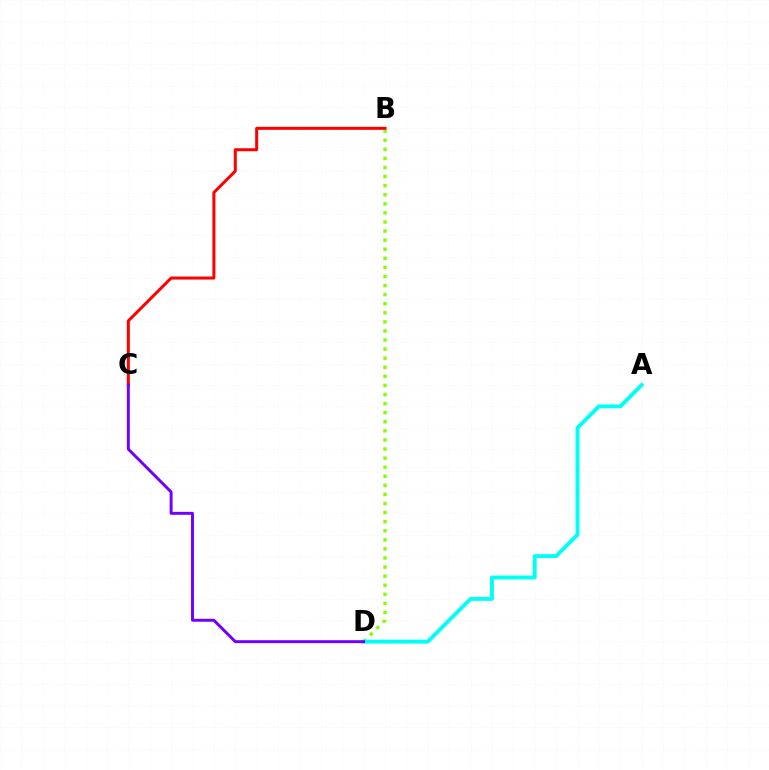{('B', 'D'): [{'color': '#84ff00', 'line_style': 'dotted', 'thickness': 2.47}], ('B', 'C'): [{'color': '#ff0000', 'line_style': 'solid', 'thickness': 2.17}], ('A', 'D'): [{'color': '#00fff6', 'line_style': 'solid', 'thickness': 2.81}], ('C', 'D'): [{'color': '#7200ff', 'line_style': 'solid', 'thickness': 2.12}]}